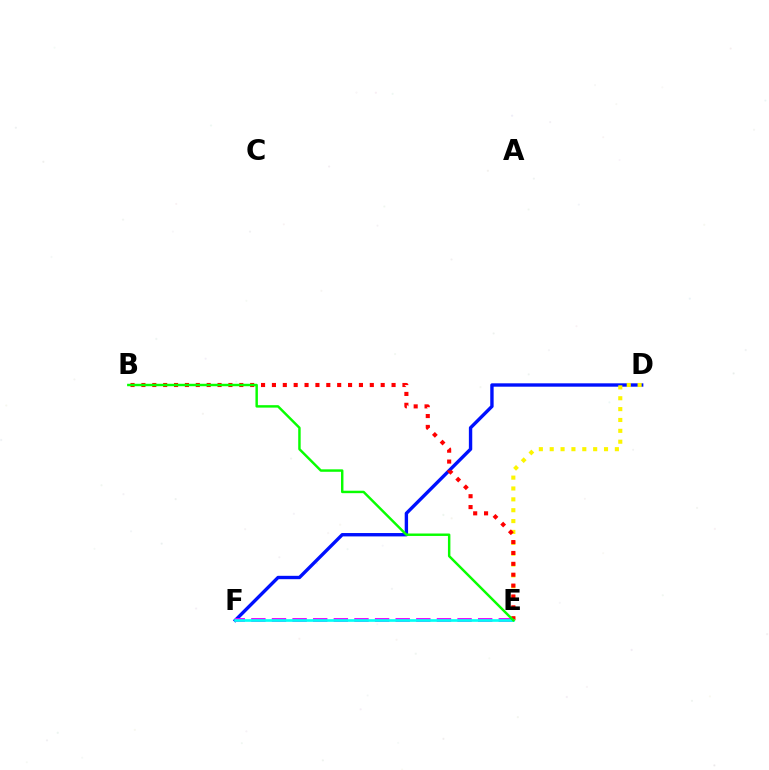{('D', 'F'): [{'color': '#0010ff', 'line_style': 'solid', 'thickness': 2.43}], ('D', 'E'): [{'color': '#fcf500', 'line_style': 'dotted', 'thickness': 2.95}], ('E', 'F'): [{'color': '#ee00ff', 'line_style': 'dashed', 'thickness': 2.8}, {'color': '#00fff6', 'line_style': 'solid', 'thickness': 1.91}], ('B', 'E'): [{'color': '#ff0000', 'line_style': 'dotted', 'thickness': 2.95}, {'color': '#08ff00', 'line_style': 'solid', 'thickness': 1.76}]}